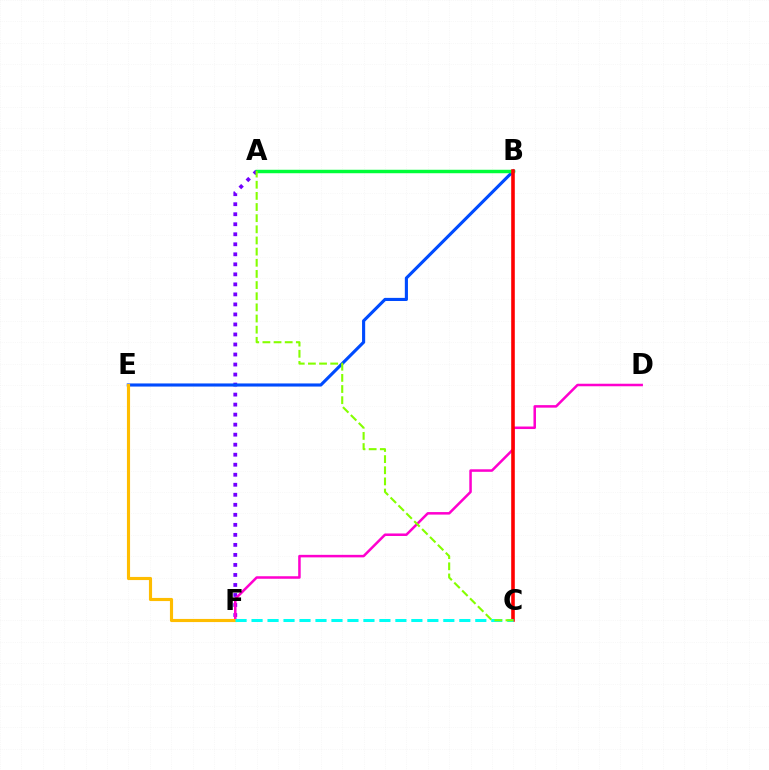{('A', 'F'): [{'color': '#7200ff', 'line_style': 'dotted', 'thickness': 2.72}], ('B', 'E'): [{'color': '#004bff', 'line_style': 'solid', 'thickness': 2.25}], ('D', 'F'): [{'color': '#ff00cf', 'line_style': 'solid', 'thickness': 1.82}], ('E', 'F'): [{'color': '#ffbd00', 'line_style': 'solid', 'thickness': 2.26}], ('A', 'B'): [{'color': '#00ff39', 'line_style': 'solid', 'thickness': 2.49}], ('B', 'C'): [{'color': '#ff0000', 'line_style': 'solid', 'thickness': 2.59}], ('C', 'F'): [{'color': '#00fff6', 'line_style': 'dashed', 'thickness': 2.17}], ('A', 'C'): [{'color': '#84ff00', 'line_style': 'dashed', 'thickness': 1.51}]}